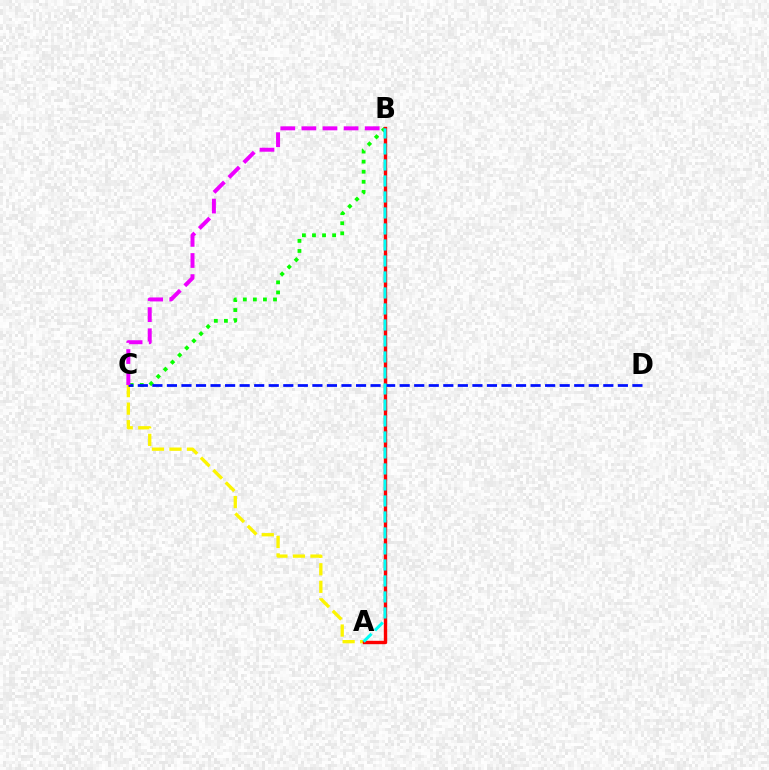{('A', 'C'): [{'color': '#fcf500', 'line_style': 'dashed', 'thickness': 2.38}], ('B', 'C'): [{'color': '#08ff00', 'line_style': 'dotted', 'thickness': 2.74}, {'color': '#ee00ff', 'line_style': 'dashed', 'thickness': 2.87}], ('A', 'B'): [{'color': '#ff0000', 'line_style': 'solid', 'thickness': 2.43}, {'color': '#00fff6', 'line_style': 'dashed', 'thickness': 2.17}], ('C', 'D'): [{'color': '#0010ff', 'line_style': 'dashed', 'thickness': 1.98}]}